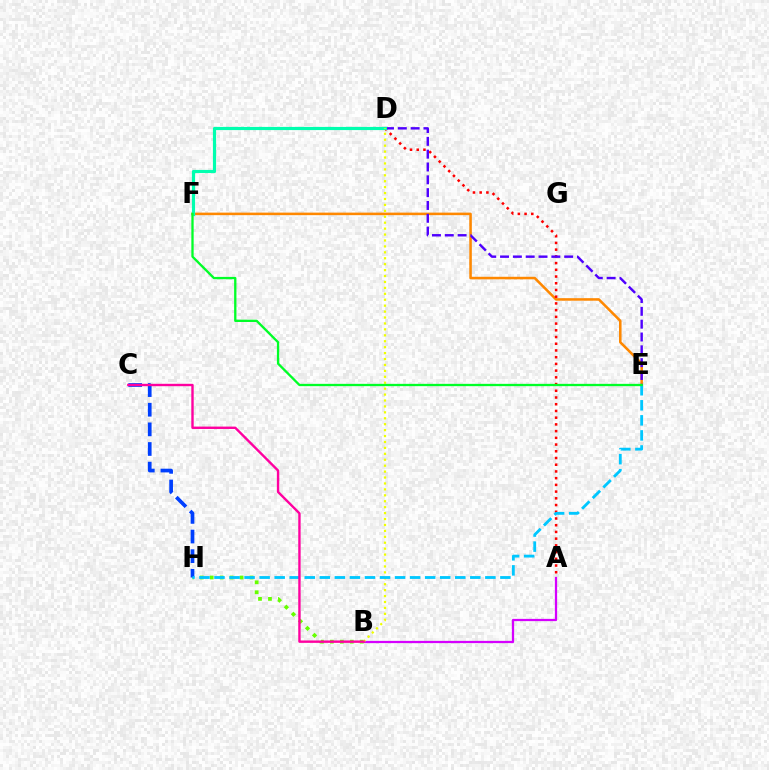{('E', 'F'): [{'color': '#ff8800', 'line_style': 'solid', 'thickness': 1.83}, {'color': '#00ff27', 'line_style': 'solid', 'thickness': 1.66}], ('A', 'B'): [{'color': '#d600ff', 'line_style': 'solid', 'thickness': 1.62}], ('B', 'H'): [{'color': '#66ff00', 'line_style': 'dotted', 'thickness': 2.7}], ('A', 'D'): [{'color': '#ff0000', 'line_style': 'dotted', 'thickness': 1.83}], ('D', 'E'): [{'color': '#4f00ff', 'line_style': 'dashed', 'thickness': 1.74}], ('D', 'F'): [{'color': '#00ffaf', 'line_style': 'solid', 'thickness': 2.28}], ('B', 'D'): [{'color': '#eeff00', 'line_style': 'dotted', 'thickness': 1.61}], ('C', 'H'): [{'color': '#003fff', 'line_style': 'dashed', 'thickness': 2.67}], ('E', 'H'): [{'color': '#00c7ff', 'line_style': 'dashed', 'thickness': 2.04}], ('B', 'C'): [{'color': '#ff00a0', 'line_style': 'solid', 'thickness': 1.72}]}